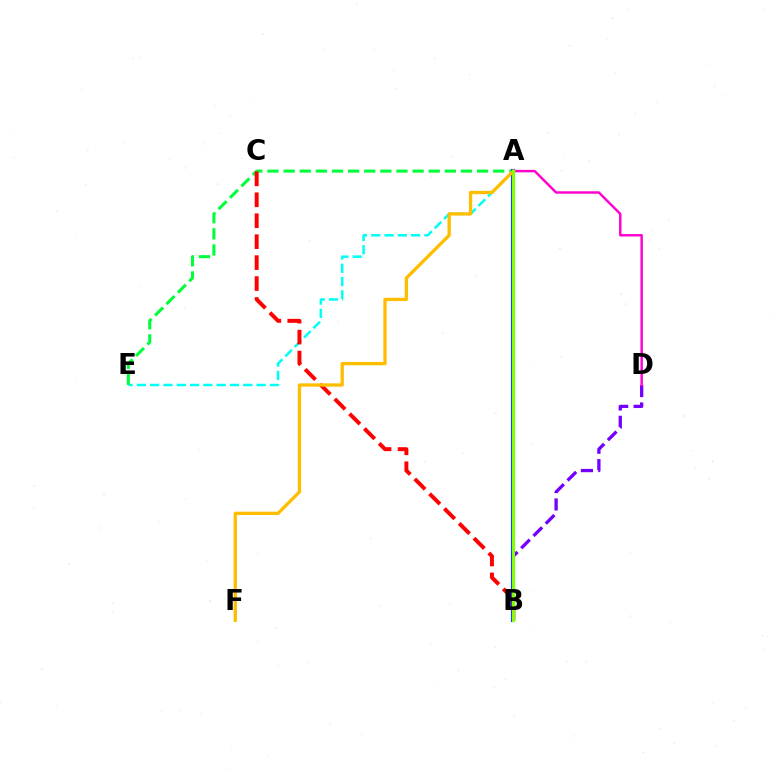{('A', 'E'): [{'color': '#00fff6', 'line_style': 'dashed', 'thickness': 1.81}, {'color': '#00ff39', 'line_style': 'dashed', 'thickness': 2.19}], ('B', 'C'): [{'color': '#ff0000', 'line_style': 'dashed', 'thickness': 2.85}], ('A', 'B'): [{'color': '#004bff', 'line_style': 'solid', 'thickness': 2.97}, {'color': '#84ff00', 'line_style': 'solid', 'thickness': 2.19}], ('B', 'D'): [{'color': '#7200ff', 'line_style': 'dashed', 'thickness': 2.36}], ('A', 'D'): [{'color': '#ff00cf', 'line_style': 'solid', 'thickness': 1.76}], ('A', 'F'): [{'color': '#ffbd00', 'line_style': 'solid', 'thickness': 2.38}]}